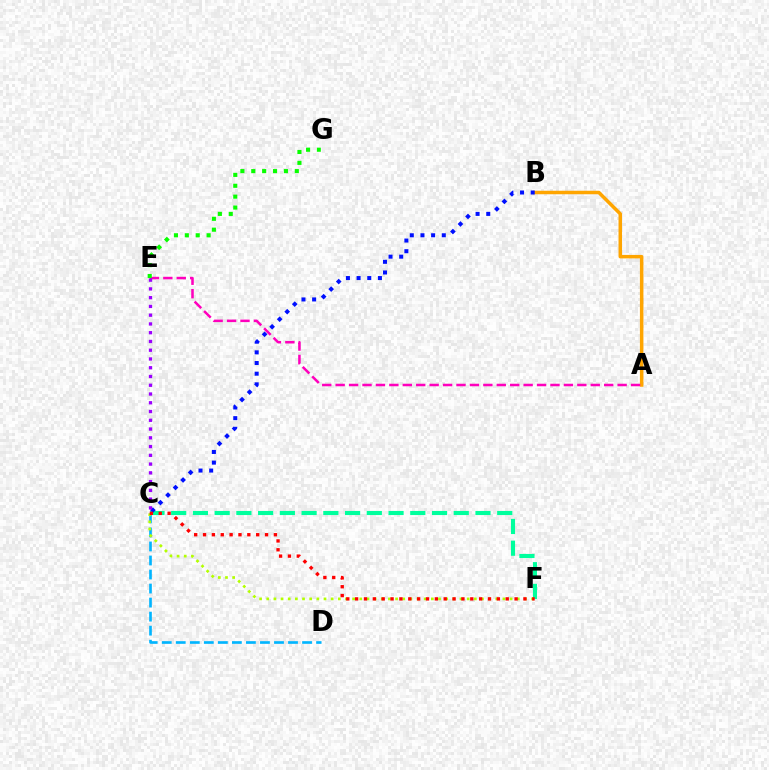{('C', 'D'): [{'color': '#00b5ff', 'line_style': 'dashed', 'thickness': 1.91}], ('C', 'F'): [{'color': '#00ff9d', 'line_style': 'dashed', 'thickness': 2.95}, {'color': '#b3ff00', 'line_style': 'dotted', 'thickness': 1.94}, {'color': '#ff0000', 'line_style': 'dotted', 'thickness': 2.41}], ('A', 'B'): [{'color': '#ffa500', 'line_style': 'solid', 'thickness': 2.52}], ('A', 'E'): [{'color': '#ff00bd', 'line_style': 'dashed', 'thickness': 1.82}], ('B', 'C'): [{'color': '#0010ff', 'line_style': 'dotted', 'thickness': 2.9}], ('E', 'G'): [{'color': '#08ff00', 'line_style': 'dotted', 'thickness': 2.96}], ('C', 'E'): [{'color': '#9b00ff', 'line_style': 'dotted', 'thickness': 2.38}]}